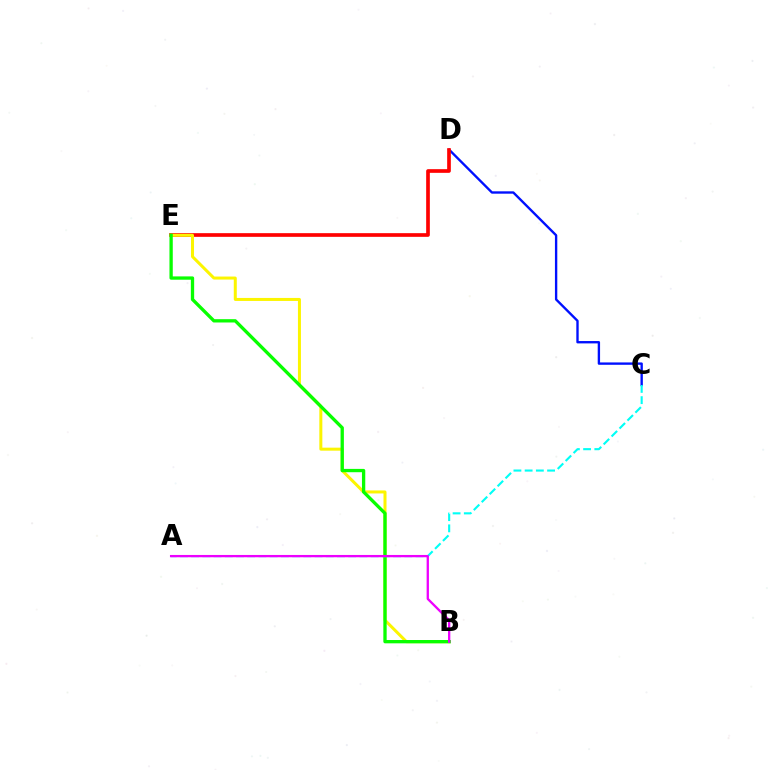{('C', 'D'): [{'color': '#0010ff', 'line_style': 'solid', 'thickness': 1.7}], ('D', 'E'): [{'color': '#ff0000', 'line_style': 'solid', 'thickness': 2.64}], ('B', 'E'): [{'color': '#fcf500', 'line_style': 'solid', 'thickness': 2.16}, {'color': '#08ff00', 'line_style': 'solid', 'thickness': 2.38}], ('A', 'C'): [{'color': '#00fff6', 'line_style': 'dashed', 'thickness': 1.52}], ('A', 'B'): [{'color': '#ee00ff', 'line_style': 'solid', 'thickness': 1.66}]}